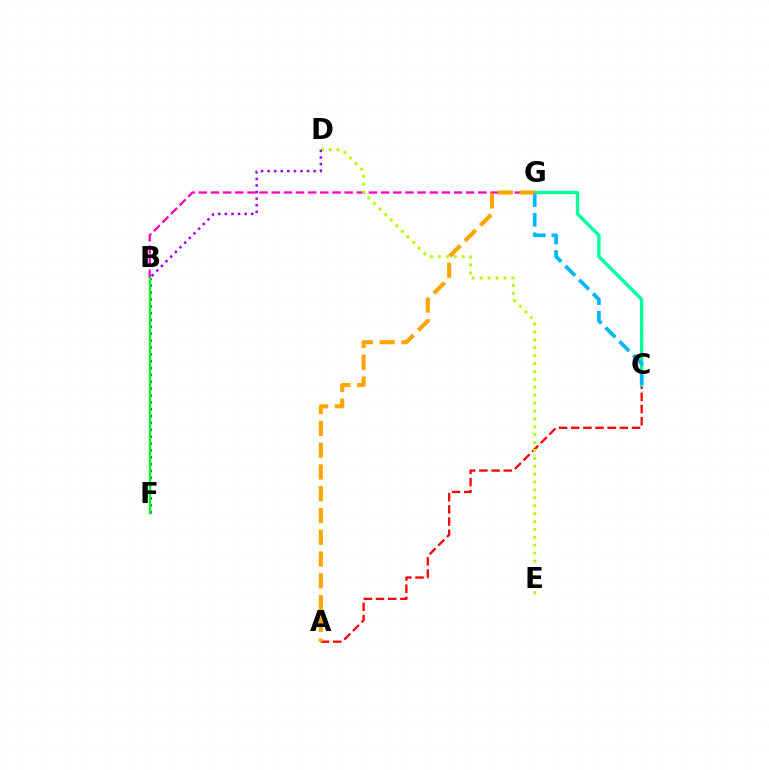{('A', 'C'): [{'color': '#ff0000', 'line_style': 'dashed', 'thickness': 1.65}], ('C', 'G'): [{'color': '#00ff9d', 'line_style': 'solid', 'thickness': 2.41}, {'color': '#00b5ff', 'line_style': 'dashed', 'thickness': 2.66}], ('B', 'G'): [{'color': '#ff00bd', 'line_style': 'dashed', 'thickness': 1.65}], ('B', 'F'): [{'color': '#0010ff', 'line_style': 'dotted', 'thickness': 1.86}, {'color': '#08ff00', 'line_style': 'solid', 'thickness': 1.71}], ('D', 'E'): [{'color': '#b3ff00', 'line_style': 'dotted', 'thickness': 2.15}], ('A', 'G'): [{'color': '#ffa500', 'line_style': 'dashed', 'thickness': 2.96}], ('B', 'D'): [{'color': '#9b00ff', 'line_style': 'dotted', 'thickness': 1.79}]}